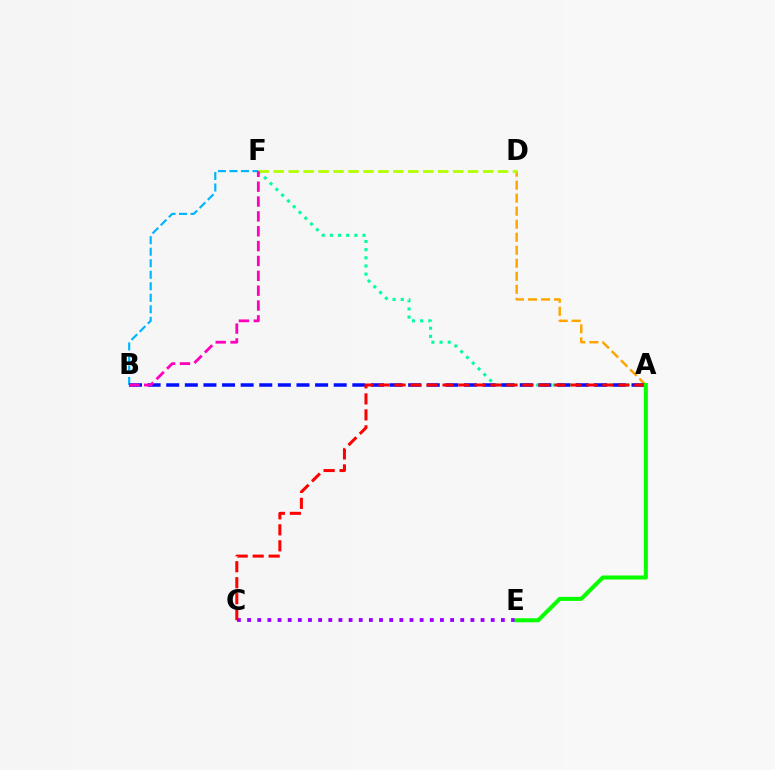{('A', 'D'): [{'color': '#ffa500', 'line_style': 'dashed', 'thickness': 1.77}], ('A', 'F'): [{'color': '#00ff9d', 'line_style': 'dotted', 'thickness': 2.22}], ('B', 'F'): [{'color': '#00b5ff', 'line_style': 'dashed', 'thickness': 1.56}, {'color': '#ff00bd', 'line_style': 'dashed', 'thickness': 2.02}], ('C', 'E'): [{'color': '#9b00ff', 'line_style': 'dotted', 'thickness': 2.76}], ('A', 'B'): [{'color': '#0010ff', 'line_style': 'dashed', 'thickness': 2.53}], ('A', 'C'): [{'color': '#ff0000', 'line_style': 'dashed', 'thickness': 2.17}], ('D', 'F'): [{'color': '#b3ff00', 'line_style': 'dashed', 'thickness': 2.03}], ('A', 'E'): [{'color': '#08ff00', 'line_style': 'solid', 'thickness': 2.9}]}